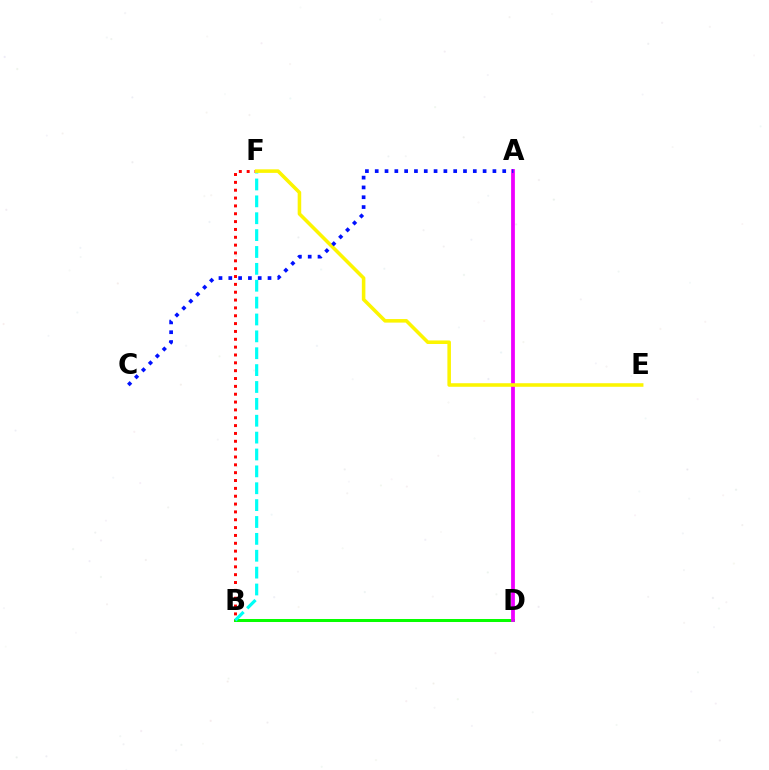{('B', 'D'): [{'color': '#08ff00', 'line_style': 'solid', 'thickness': 2.16}], ('B', 'F'): [{'color': '#ff0000', 'line_style': 'dotted', 'thickness': 2.13}, {'color': '#00fff6', 'line_style': 'dashed', 'thickness': 2.29}], ('A', 'D'): [{'color': '#ee00ff', 'line_style': 'solid', 'thickness': 2.72}], ('E', 'F'): [{'color': '#fcf500', 'line_style': 'solid', 'thickness': 2.56}], ('A', 'C'): [{'color': '#0010ff', 'line_style': 'dotted', 'thickness': 2.66}]}